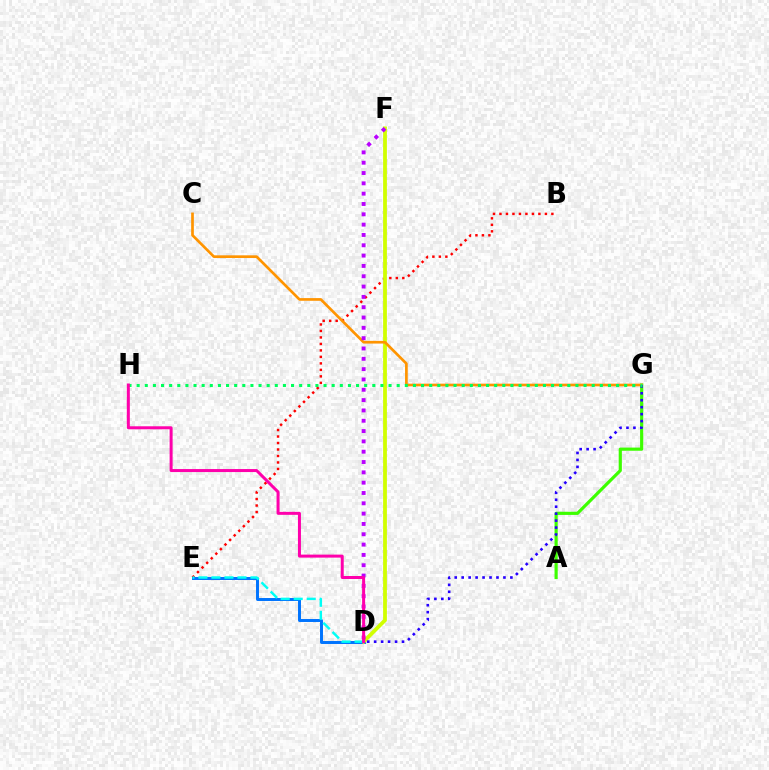{('B', 'E'): [{'color': '#ff0000', 'line_style': 'dotted', 'thickness': 1.76}], ('D', 'E'): [{'color': '#0074ff', 'line_style': 'solid', 'thickness': 2.13}, {'color': '#00fff6', 'line_style': 'dashed', 'thickness': 1.77}], ('D', 'F'): [{'color': '#d1ff00', 'line_style': 'solid', 'thickness': 2.73}, {'color': '#b900ff', 'line_style': 'dotted', 'thickness': 2.8}], ('A', 'G'): [{'color': '#3dff00', 'line_style': 'solid', 'thickness': 2.28}], ('C', 'G'): [{'color': '#ff9400', 'line_style': 'solid', 'thickness': 1.94}], ('D', 'G'): [{'color': '#2500ff', 'line_style': 'dotted', 'thickness': 1.89}], ('G', 'H'): [{'color': '#00ff5c', 'line_style': 'dotted', 'thickness': 2.21}], ('D', 'H'): [{'color': '#ff00ac', 'line_style': 'solid', 'thickness': 2.16}]}